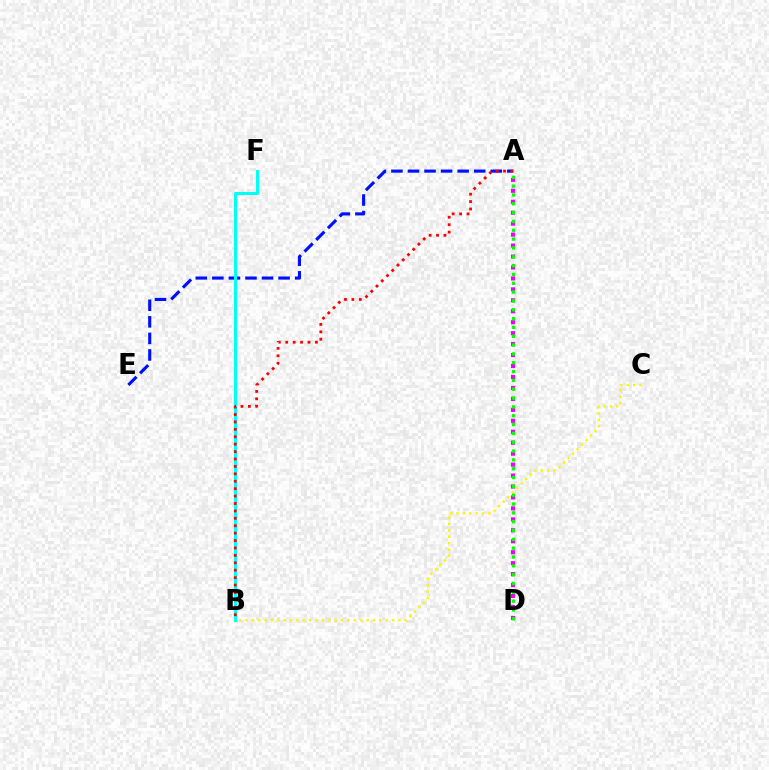{('A', 'E'): [{'color': '#0010ff', 'line_style': 'dashed', 'thickness': 2.25}], ('A', 'D'): [{'color': '#ee00ff', 'line_style': 'dotted', 'thickness': 2.98}, {'color': '#08ff00', 'line_style': 'dotted', 'thickness': 2.4}], ('B', 'C'): [{'color': '#fcf500', 'line_style': 'dotted', 'thickness': 1.73}], ('B', 'F'): [{'color': '#00fff6', 'line_style': 'solid', 'thickness': 2.16}], ('A', 'B'): [{'color': '#ff0000', 'line_style': 'dotted', 'thickness': 2.01}]}